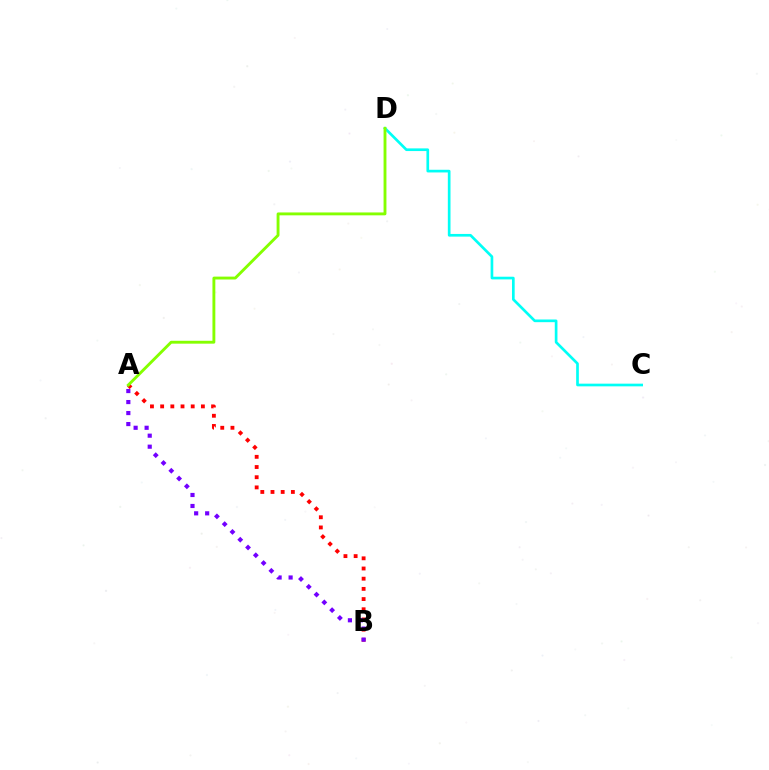{('C', 'D'): [{'color': '#00fff6', 'line_style': 'solid', 'thickness': 1.93}], ('A', 'B'): [{'color': '#ff0000', 'line_style': 'dotted', 'thickness': 2.77}, {'color': '#7200ff', 'line_style': 'dotted', 'thickness': 2.99}], ('A', 'D'): [{'color': '#84ff00', 'line_style': 'solid', 'thickness': 2.07}]}